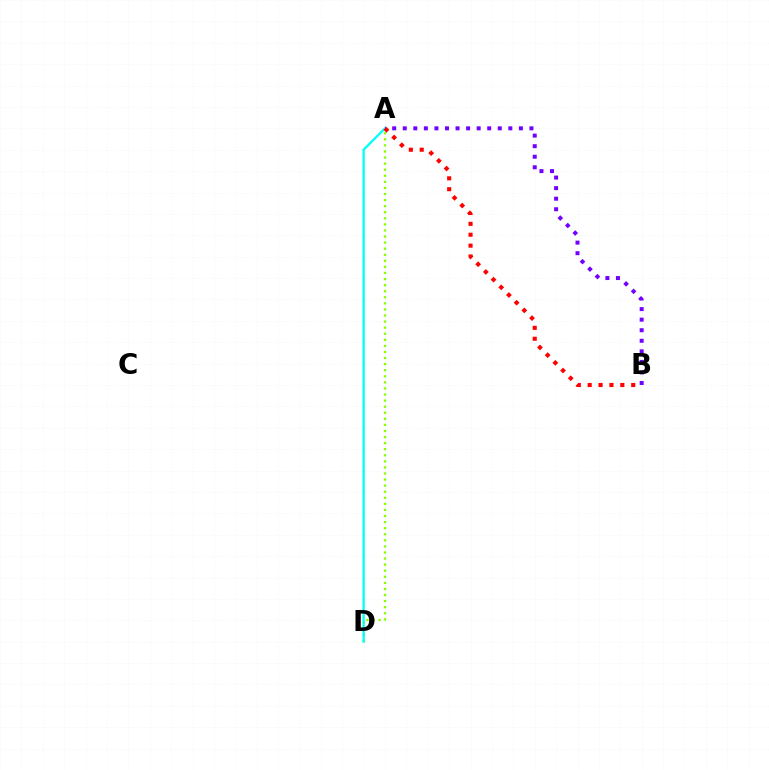{('A', 'D'): [{'color': '#84ff00', 'line_style': 'dotted', 'thickness': 1.65}, {'color': '#00fff6', 'line_style': 'solid', 'thickness': 1.65}], ('A', 'B'): [{'color': '#7200ff', 'line_style': 'dotted', 'thickness': 2.87}, {'color': '#ff0000', 'line_style': 'dotted', 'thickness': 2.96}]}